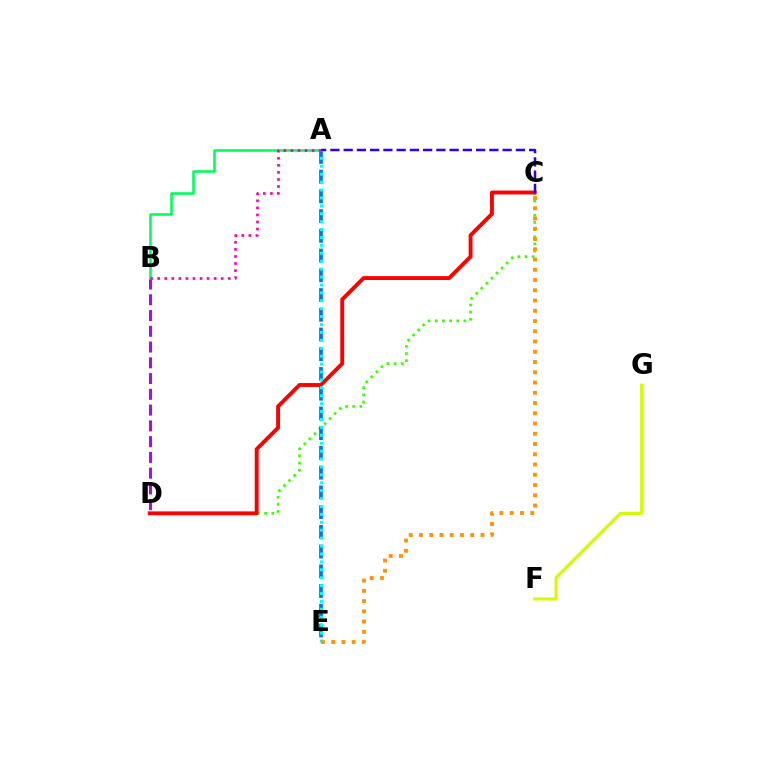{('C', 'D'): [{'color': '#3dff00', 'line_style': 'dotted', 'thickness': 1.94}, {'color': '#ff0000', 'line_style': 'solid', 'thickness': 2.79}], ('B', 'D'): [{'color': '#b900ff', 'line_style': 'dashed', 'thickness': 2.14}], ('F', 'G'): [{'color': '#d1ff00', 'line_style': 'solid', 'thickness': 2.25}], ('A', 'E'): [{'color': '#0074ff', 'line_style': 'dashed', 'thickness': 2.68}, {'color': '#00fff6', 'line_style': 'dotted', 'thickness': 2.15}], ('C', 'E'): [{'color': '#ff9400', 'line_style': 'dotted', 'thickness': 2.79}], ('A', 'B'): [{'color': '#00ff5c', 'line_style': 'solid', 'thickness': 1.87}, {'color': '#ff00ac', 'line_style': 'dotted', 'thickness': 1.92}], ('A', 'C'): [{'color': '#2500ff', 'line_style': 'dashed', 'thickness': 1.8}]}